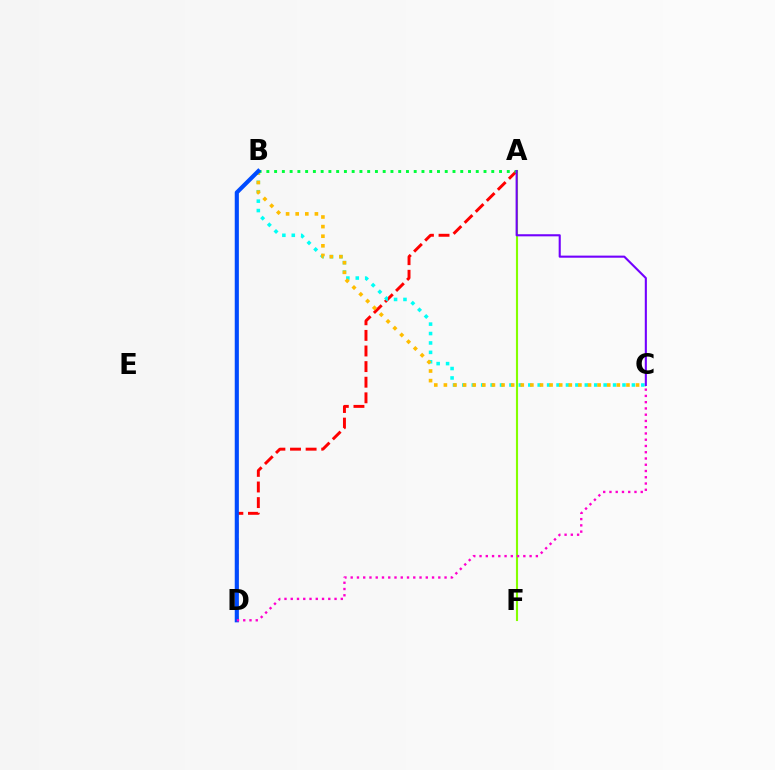{('A', 'D'): [{'color': '#ff0000', 'line_style': 'dashed', 'thickness': 2.12}], ('A', 'F'): [{'color': '#84ff00', 'line_style': 'solid', 'thickness': 1.52}], ('B', 'C'): [{'color': '#00fff6', 'line_style': 'dotted', 'thickness': 2.56}, {'color': '#ffbd00', 'line_style': 'dotted', 'thickness': 2.61}], ('A', 'B'): [{'color': '#00ff39', 'line_style': 'dotted', 'thickness': 2.11}], ('B', 'D'): [{'color': '#004bff', 'line_style': 'solid', 'thickness': 2.97}], ('C', 'D'): [{'color': '#ff00cf', 'line_style': 'dotted', 'thickness': 1.7}], ('A', 'C'): [{'color': '#7200ff', 'line_style': 'solid', 'thickness': 1.52}]}